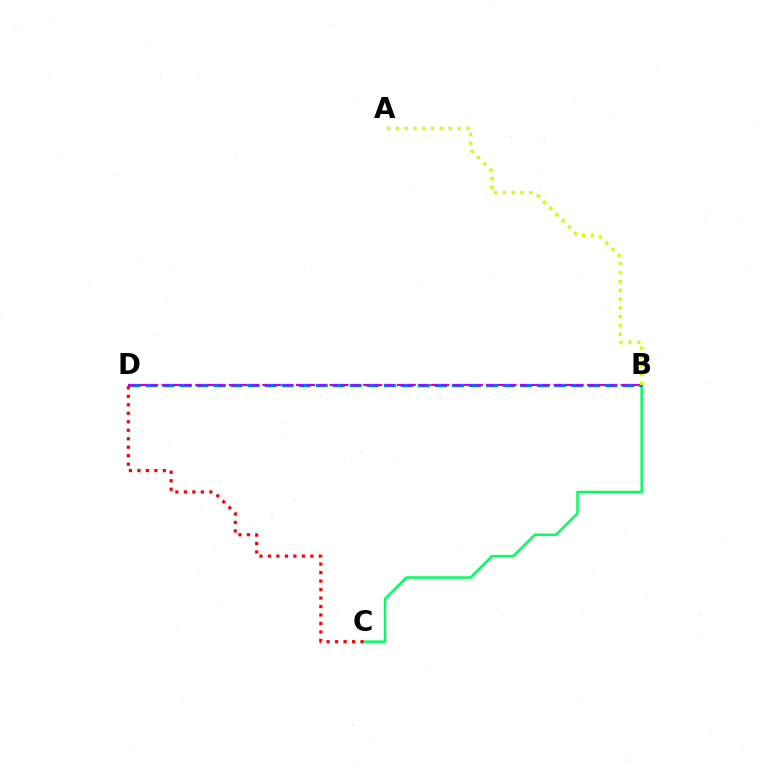{('B', 'C'): [{'color': '#00ff5c', 'line_style': 'solid', 'thickness': 1.77}], ('B', 'D'): [{'color': '#0074ff', 'line_style': 'dashed', 'thickness': 2.31}, {'color': '#b900ff', 'line_style': 'dashed', 'thickness': 1.52}], ('C', 'D'): [{'color': '#ff0000', 'line_style': 'dotted', 'thickness': 2.3}], ('A', 'B'): [{'color': '#d1ff00', 'line_style': 'dotted', 'thickness': 2.39}]}